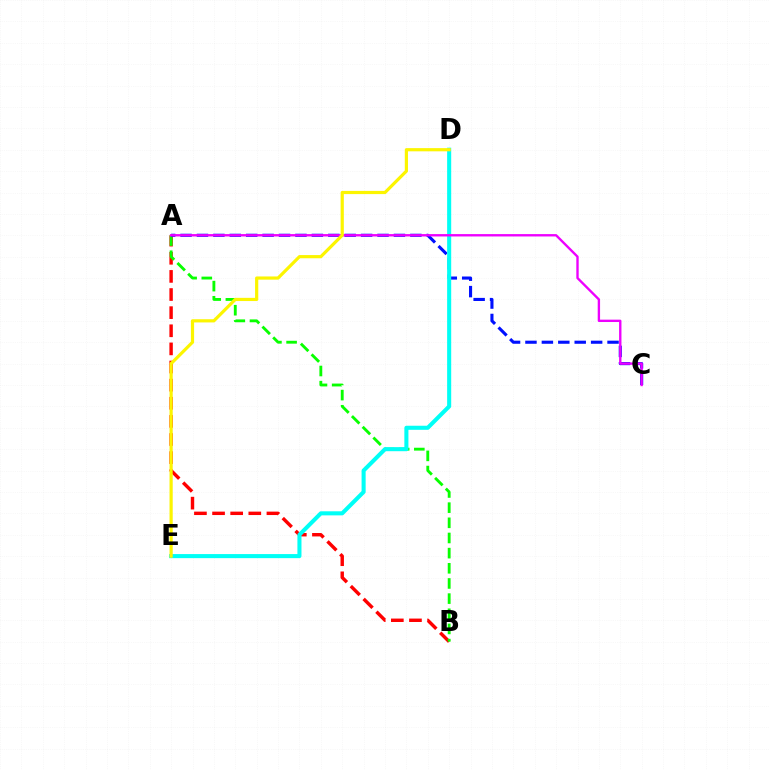{('A', 'B'): [{'color': '#ff0000', 'line_style': 'dashed', 'thickness': 2.46}, {'color': '#08ff00', 'line_style': 'dashed', 'thickness': 2.06}], ('A', 'C'): [{'color': '#0010ff', 'line_style': 'dashed', 'thickness': 2.23}, {'color': '#ee00ff', 'line_style': 'solid', 'thickness': 1.7}], ('D', 'E'): [{'color': '#00fff6', 'line_style': 'solid', 'thickness': 2.93}, {'color': '#fcf500', 'line_style': 'solid', 'thickness': 2.3}]}